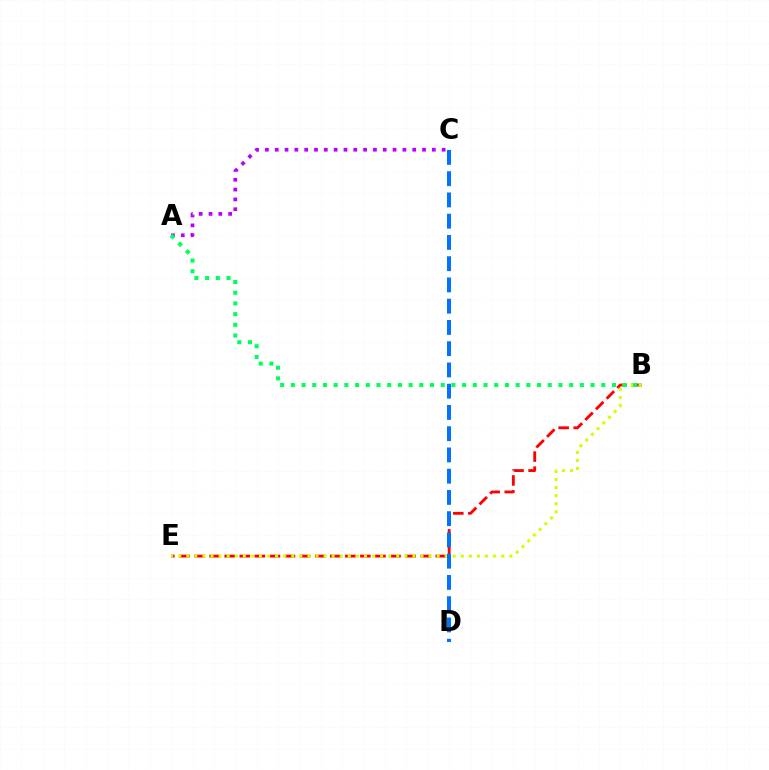{('B', 'E'): [{'color': '#ff0000', 'line_style': 'dashed', 'thickness': 2.05}, {'color': '#d1ff00', 'line_style': 'dotted', 'thickness': 2.19}], ('A', 'C'): [{'color': '#b900ff', 'line_style': 'dotted', 'thickness': 2.67}], ('A', 'B'): [{'color': '#00ff5c', 'line_style': 'dotted', 'thickness': 2.91}], ('C', 'D'): [{'color': '#0074ff', 'line_style': 'dashed', 'thickness': 2.89}]}